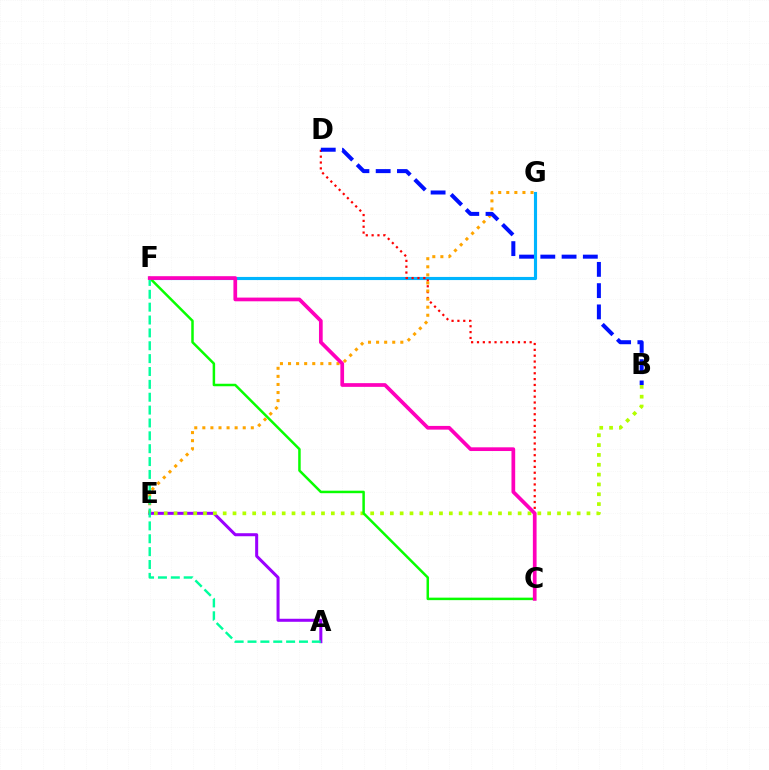{('F', 'G'): [{'color': '#00b5ff', 'line_style': 'solid', 'thickness': 2.25}], ('C', 'D'): [{'color': '#ff0000', 'line_style': 'dotted', 'thickness': 1.59}], ('A', 'E'): [{'color': '#9b00ff', 'line_style': 'solid', 'thickness': 2.18}], ('B', 'E'): [{'color': '#b3ff00', 'line_style': 'dotted', 'thickness': 2.67}], ('E', 'G'): [{'color': '#ffa500', 'line_style': 'dotted', 'thickness': 2.19}], ('B', 'D'): [{'color': '#0010ff', 'line_style': 'dashed', 'thickness': 2.89}], ('C', 'F'): [{'color': '#08ff00', 'line_style': 'solid', 'thickness': 1.8}, {'color': '#ff00bd', 'line_style': 'solid', 'thickness': 2.67}], ('A', 'F'): [{'color': '#00ff9d', 'line_style': 'dashed', 'thickness': 1.75}]}